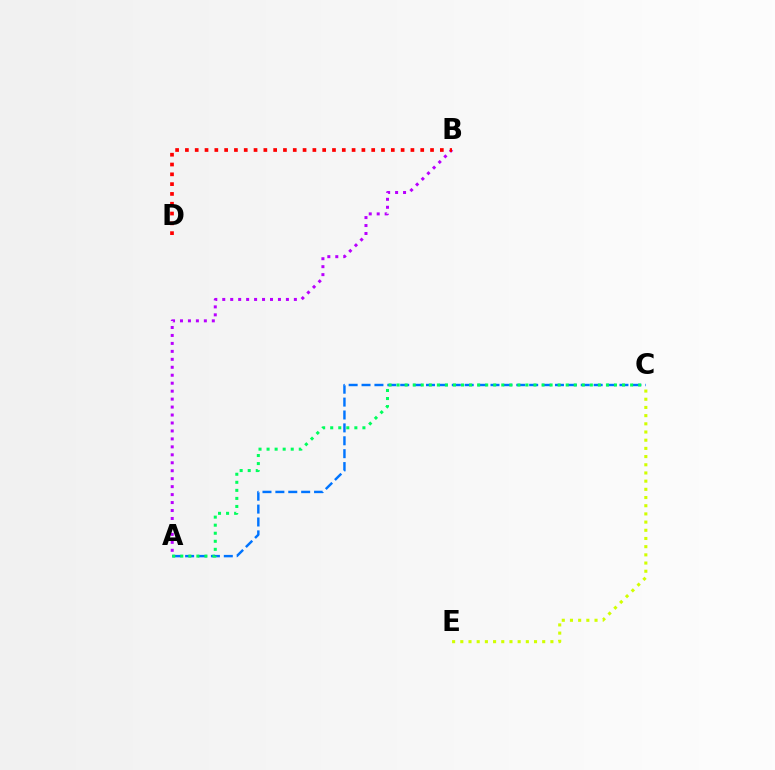{('C', 'E'): [{'color': '#d1ff00', 'line_style': 'dotted', 'thickness': 2.23}], ('A', 'C'): [{'color': '#0074ff', 'line_style': 'dashed', 'thickness': 1.75}, {'color': '#00ff5c', 'line_style': 'dotted', 'thickness': 2.19}], ('A', 'B'): [{'color': '#b900ff', 'line_style': 'dotted', 'thickness': 2.16}], ('B', 'D'): [{'color': '#ff0000', 'line_style': 'dotted', 'thickness': 2.66}]}